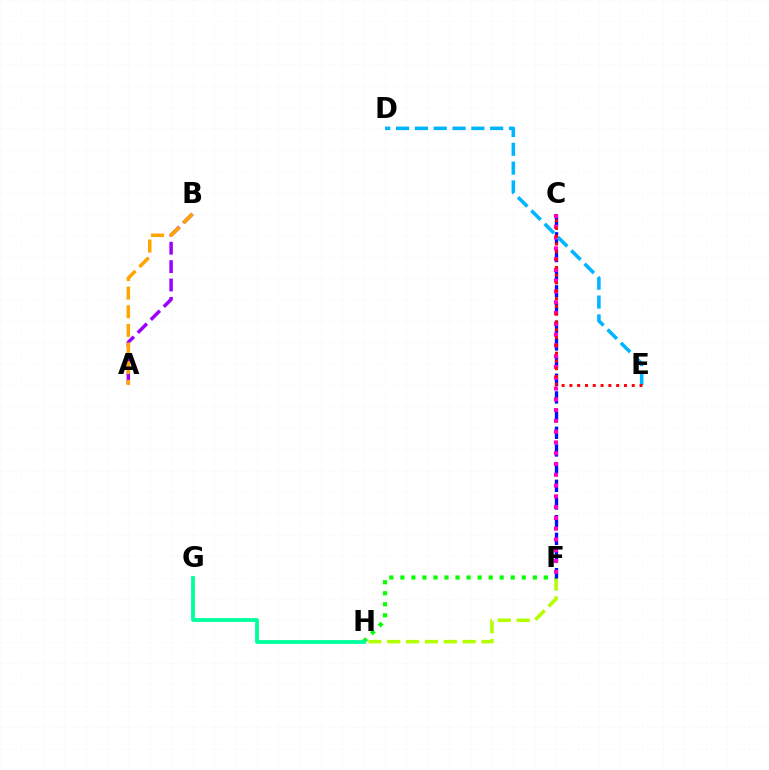{('A', 'B'): [{'color': '#9b00ff', 'line_style': 'dashed', 'thickness': 2.5}, {'color': '#ffa500', 'line_style': 'dashed', 'thickness': 2.53}], ('F', 'H'): [{'color': '#b3ff00', 'line_style': 'dashed', 'thickness': 2.56}, {'color': '#08ff00', 'line_style': 'dotted', 'thickness': 3.0}], ('C', 'F'): [{'color': '#0010ff', 'line_style': 'dashed', 'thickness': 2.4}, {'color': '#ff00bd', 'line_style': 'dotted', 'thickness': 2.93}], ('D', 'E'): [{'color': '#00b5ff', 'line_style': 'dashed', 'thickness': 2.56}], ('C', 'E'): [{'color': '#ff0000', 'line_style': 'dotted', 'thickness': 2.12}], ('G', 'H'): [{'color': '#00ff9d', 'line_style': 'solid', 'thickness': 2.72}]}